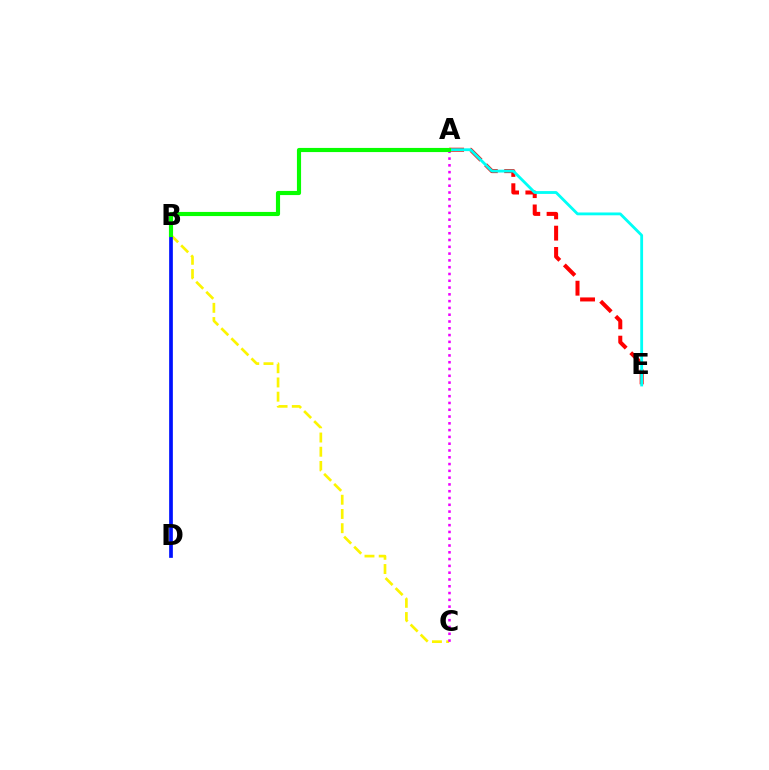{('A', 'E'): [{'color': '#ff0000', 'line_style': 'dashed', 'thickness': 2.89}, {'color': '#00fff6', 'line_style': 'solid', 'thickness': 2.03}], ('B', 'C'): [{'color': '#fcf500', 'line_style': 'dashed', 'thickness': 1.93}], ('A', 'C'): [{'color': '#ee00ff', 'line_style': 'dotted', 'thickness': 1.84}], ('B', 'D'): [{'color': '#0010ff', 'line_style': 'solid', 'thickness': 2.66}], ('A', 'B'): [{'color': '#08ff00', 'line_style': 'solid', 'thickness': 2.98}]}